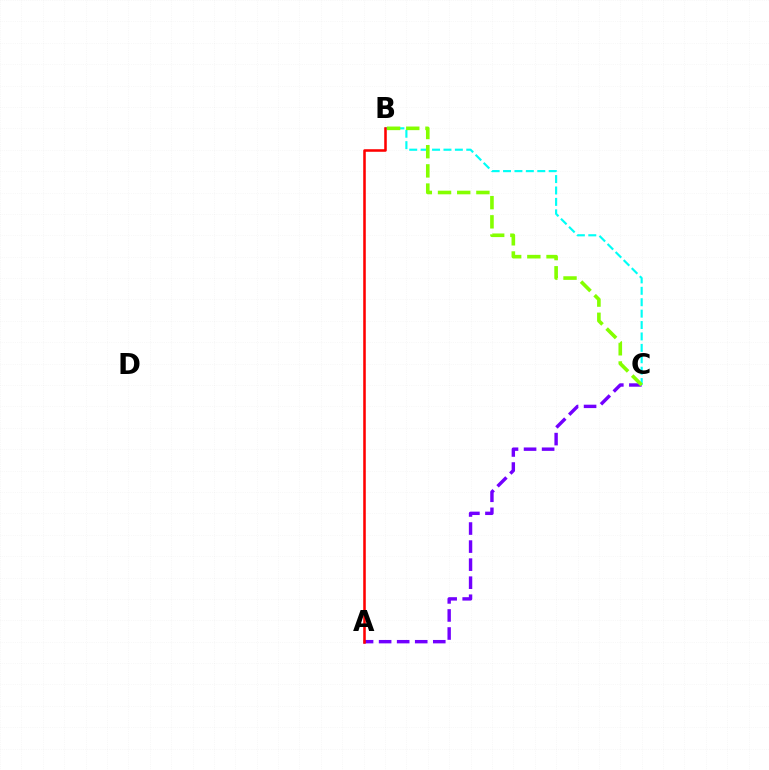{('A', 'C'): [{'color': '#7200ff', 'line_style': 'dashed', 'thickness': 2.45}], ('B', 'C'): [{'color': '#00fff6', 'line_style': 'dashed', 'thickness': 1.55}, {'color': '#84ff00', 'line_style': 'dashed', 'thickness': 2.61}], ('A', 'B'): [{'color': '#ff0000', 'line_style': 'solid', 'thickness': 1.84}]}